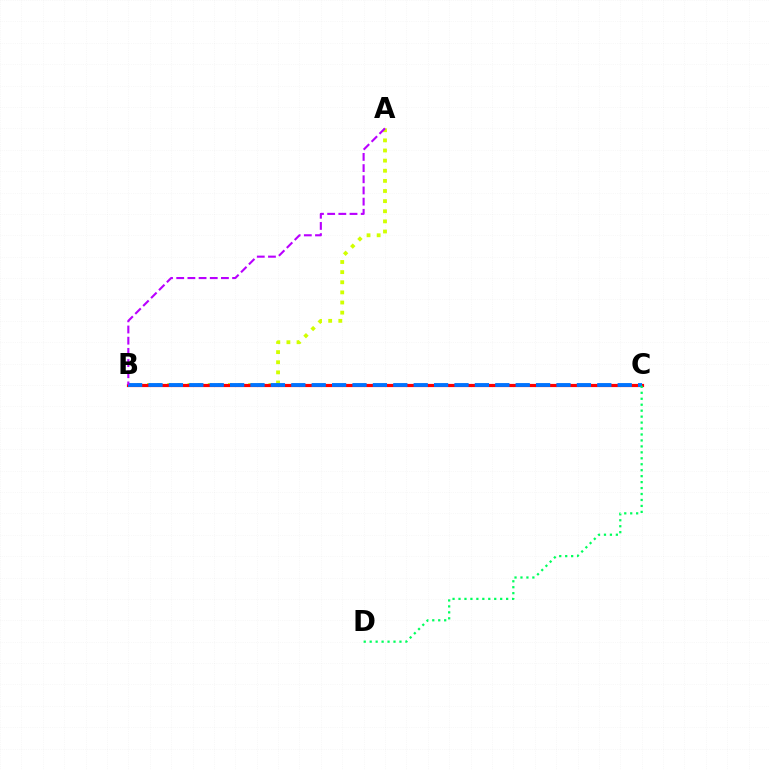{('A', 'B'): [{'color': '#d1ff00', 'line_style': 'dotted', 'thickness': 2.75}, {'color': '#b900ff', 'line_style': 'dashed', 'thickness': 1.52}], ('B', 'C'): [{'color': '#ff0000', 'line_style': 'solid', 'thickness': 2.29}, {'color': '#0074ff', 'line_style': 'dashed', 'thickness': 2.77}], ('C', 'D'): [{'color': '#00ff5c', 'line_style': 'dotted', 'thickness': 1.62}]}